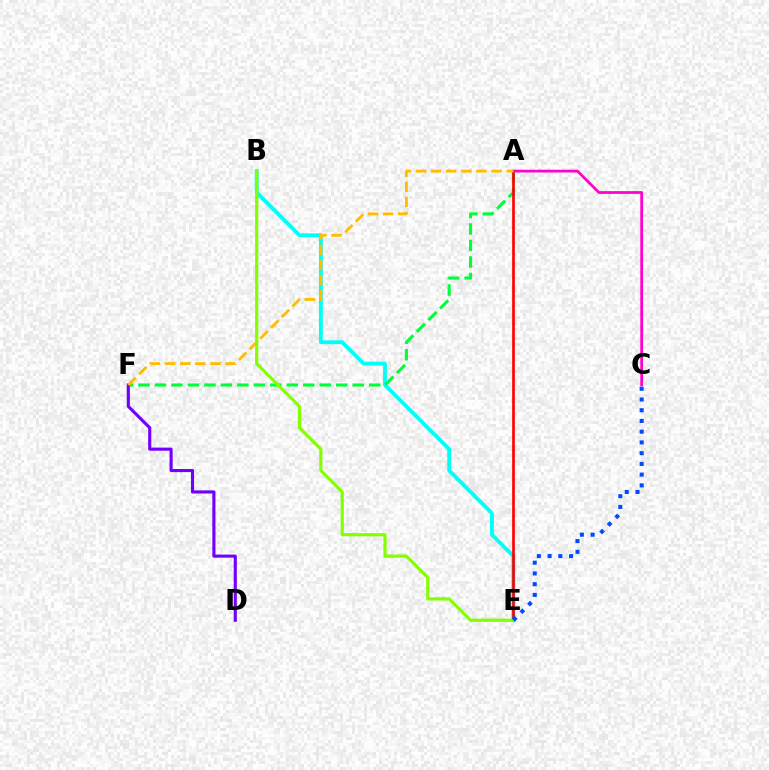{('B', 'E'): [{'color': '#00fff6', 'line_style': 'solid', 'thickness': 2.77}, {'color': '#84ff00', 'line_style': 'solid', 'thickness': 2.29}], ('A', 'F'): [{'color': '#00ff39', 'line_style': 'dashed', 'thickness': 2.24}, {'color': '#ffbd00', 'line_style': 'dashed', 'thickness': 2.05}], ('D', 'F'): [{'color': '#7200ff', 'line_style': 'solid', 'thickness': 2.25}], ('A', 'E'): [{'color': '#ff0000', 'line_style': 'solid', 'thickness': 1.92}], ('A', 'C'): [{'color': '#ff00cf', 'line_style': 'solid', 'thickness': 1.97}], ('C', 'E'): [{'color': '#004bff', 'line_style': 'dotted', 'thickness': 2.92}]}